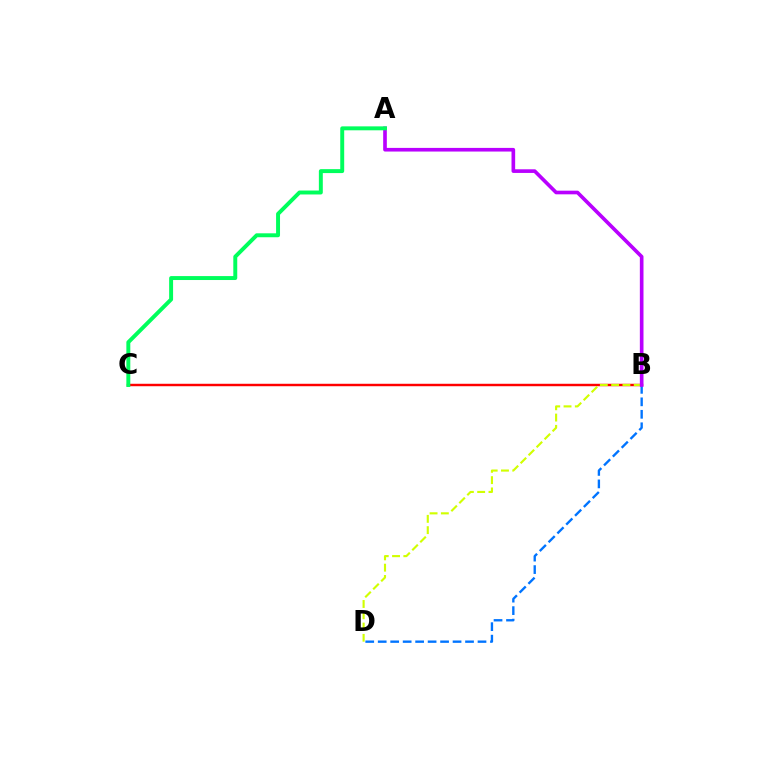{('B', 'C'): [{'color': '#ff0000', 'line_style': 'solid', 'thickness': 1.76}], ('B', 'D'): [{'color': '#d1ff00', 'line_style': 'dashed', 'thickness': 1.53}, {'color': '#0074ff', 'line_style': 'dashed', 'thickness': 1.69}], ('A', 'B'): [{'color': '#b900ff', 'line_style': 'solid', 'thickness': 2.63}], ('A', 'C'): [{'color': '#00ff5c', 'line_style': 'solid', 'thickness': 2.84}]}